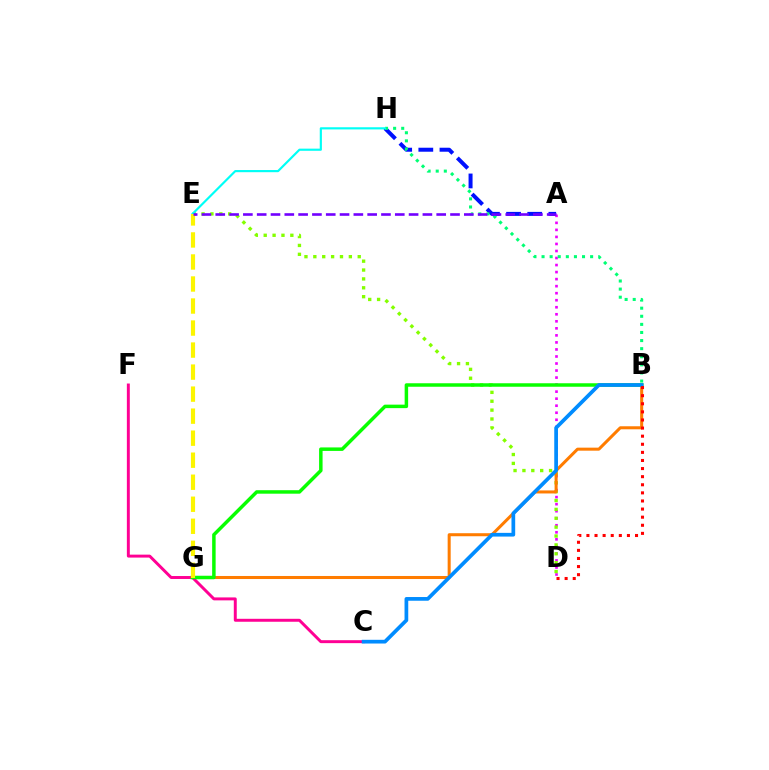{('A', 'H'): [{'color': '#0010ff', 'line_style': 'dashed', 'thickness': 2.87}], ('A', 'D'): [{'color': '#ee00ff', 'line_style': 'dotted', 'thickness': 1.91}], ('B', 'H'): [{'color': '#00ff74', 'line_style': 'dotted', 'thickness': 2.2}], ('D', 'E'): [{'color': '#84ff00', 'line_style': 'dotted', 'thickness': 2.41}], ('E', 'H'): [{'color': '#00fff6', 'line_style': 'solid', 'thickness': 1.56}], ('C', 'F'): [{'color': '#ff0094', 'line_style': 'solid', 'thickness': 2.12}], ('B', 'G'): [{'color': '#ff7c00', 'line_style': 'solid', 'thickness': 2.18}, {'color': '#08ff00', 'line_style': 'solid', 'thickness': 2.51}], ('B', 'C'): [{'color': '#008cff', 'line_style': 'solid', 'thickness': 2.67}], ('E', 'G'): [{'color': '#fcf500', 'line_style': 'dashed', 'thickness': 2.99}], ('A', 'E'): [{'color': '#7200ff', 'line_style': 'dashed', 'thickness': 1.88}], ('B', 'D'): [{'color': '#ff0000', 'line_style': 'dotted', 'thickness': 2.2}]}